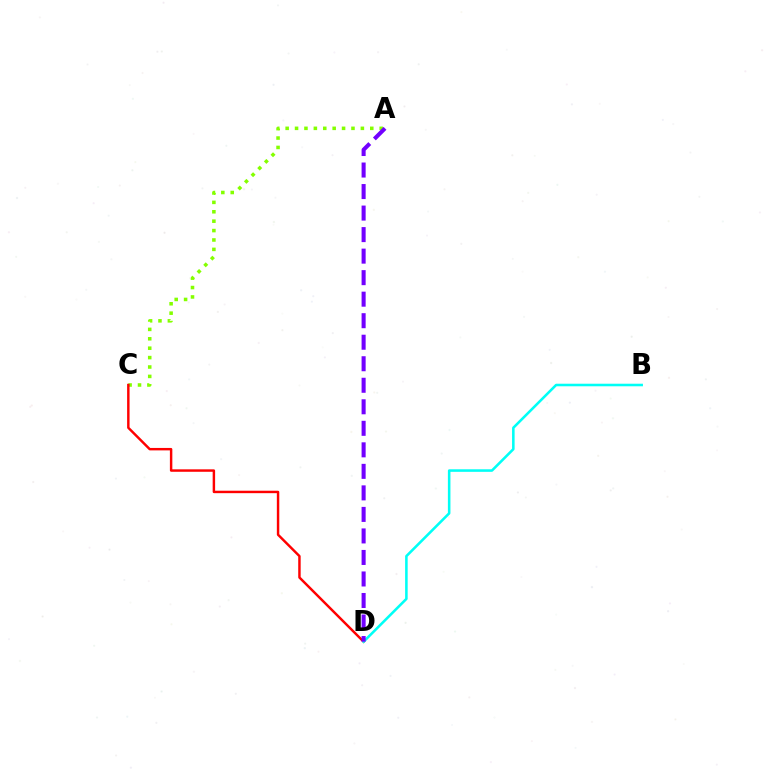{('A', 'C'): [{'color': '#84ff00', 'line_style': 'dotted', 'thickness': 2.55}], ('C', 'D'): [{'color': '#ff0000', 'line_style': 'solid', 'thickness': 1.76}], ('B', 'D'): [{'color': '#00fff6', 'line_style': 'solid', 'thickness': 1.84}], ('A', 'D'): [{'color': '#7200ff', 'line_style': 'dashed', 'thickness': 2.92}]}